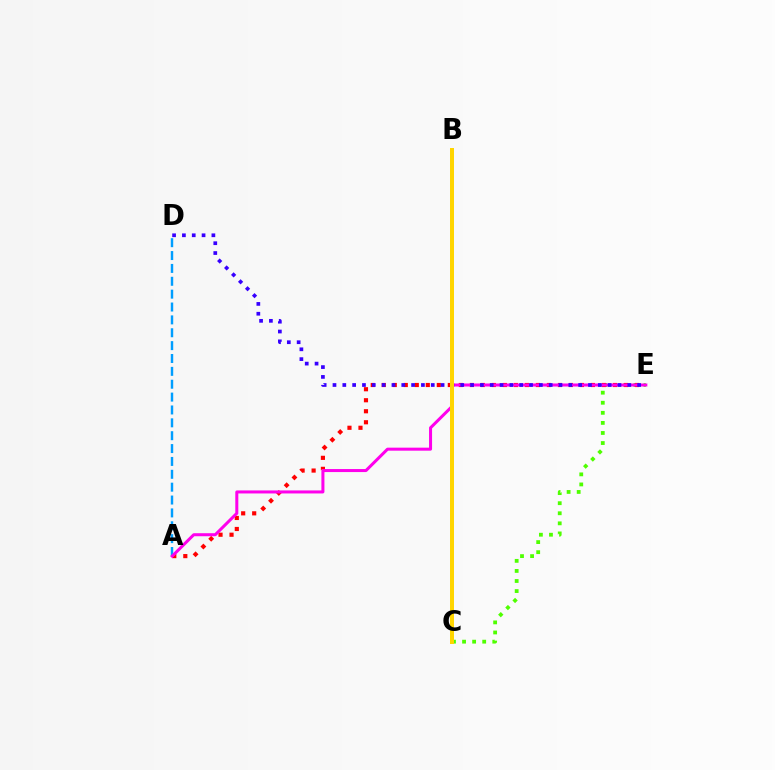{('B', 'C'): [{'color': '#00ff86', 'line_style': 'solid', 'thickness': 2.58}, {'color': '#ffd500', 'line_style': 'solid', 'thickness': 2.88}], ('C', 'E'): [{'color': '#4fff00', 'line_style': 'dotted', 'thickness': 2.74}], ('A', 'E'): [{'color': '#ff0000', 'line_style': 'dotted', 'thickness': 2.99}, {'color': '#ff00ed', 'line_style': 'solid', 'thickness': 2.18}], ('A', 'D'): [{'color': '#009eff', 'line_style': 'dashed', 'thickness': 1.75}], ('D', 'E'): [{'color': '#3700ff', 'line_style': 'dotted', 'thickness': 2.67}]}